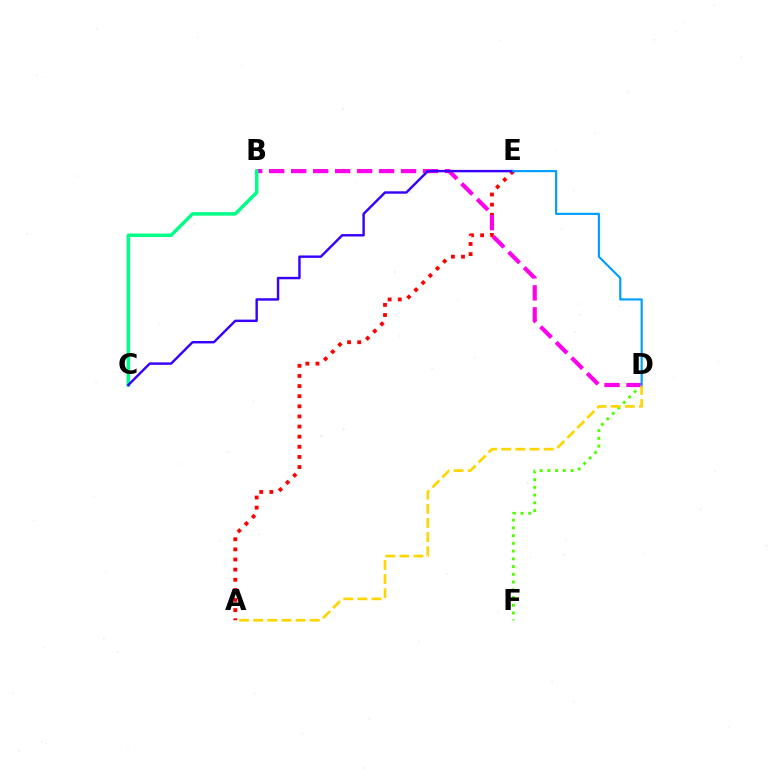{('A', 'E'): [{'color': '#ff0000', 'line_style': 'dotted', 'thickness': 2.75}], ('D', 'F'): [{'color': '#4fff00', 'line_style': 'dotted', 'thickness': 2.1}], ('B', 'D'): [{'color': '#ff00ed', 'line_style': 'dashed', 'thickness': 2.99}], ('A', 'D'): [{'color': '#ffd500', 'line_style': 'dashed', 'thickness': 1.92}], ('B', 'C'): [{'color': '#00ff86', 'line_style': 'solid', 'thickness': 2.5}], ('C', 'E'): [{'color': '#3700ff', 'line_style': 'solid', 'thickness': 1.74}], ('D', 'E'): [{'color': '#009eff', 'line_style': 'solid', 'thickness': 1.56}]}